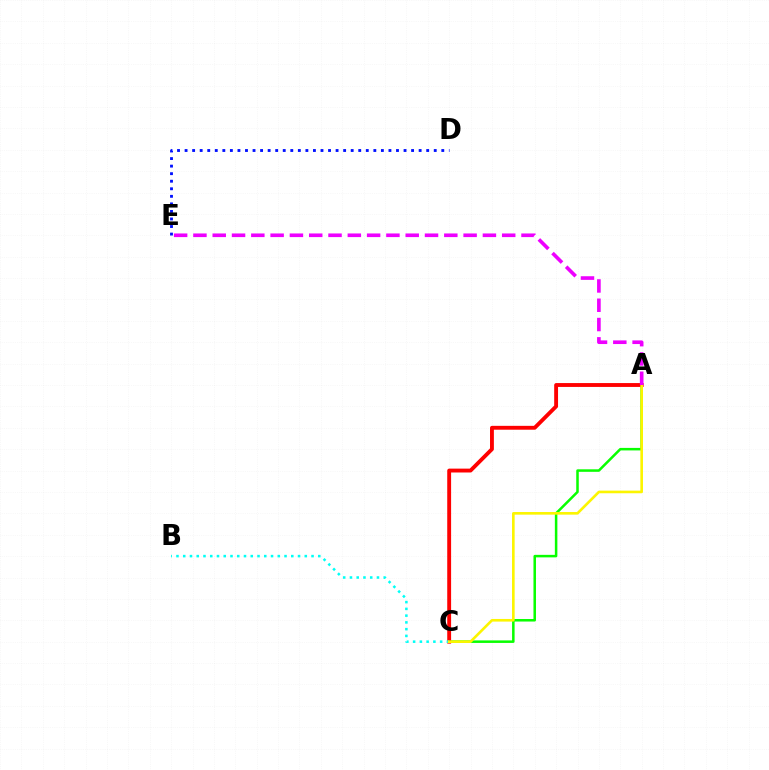{('A', 'C'): [{'color': '#08ff00', 'line_style': 'solid', 'thickness': 1.82}, {'color': '#ff0000', 'line_style': 'solid', 'thickness': 2.78}, {'color': '#fcf500', 'line_style': 'solid', 'thickness': 1.89}], ('B', 'C'): [{'color': '#00fff6', 'line_style': 'dotted', 'thickness': 1.83}], ('D', 'E'): [{'color': '#0010ff', 'line_style': 'dotted', 'thickness': 2.05}], ('A', 'E'): [{'color': '#ee00ff', 'line_style': 'dashed', 'thickness': 2.62}]}